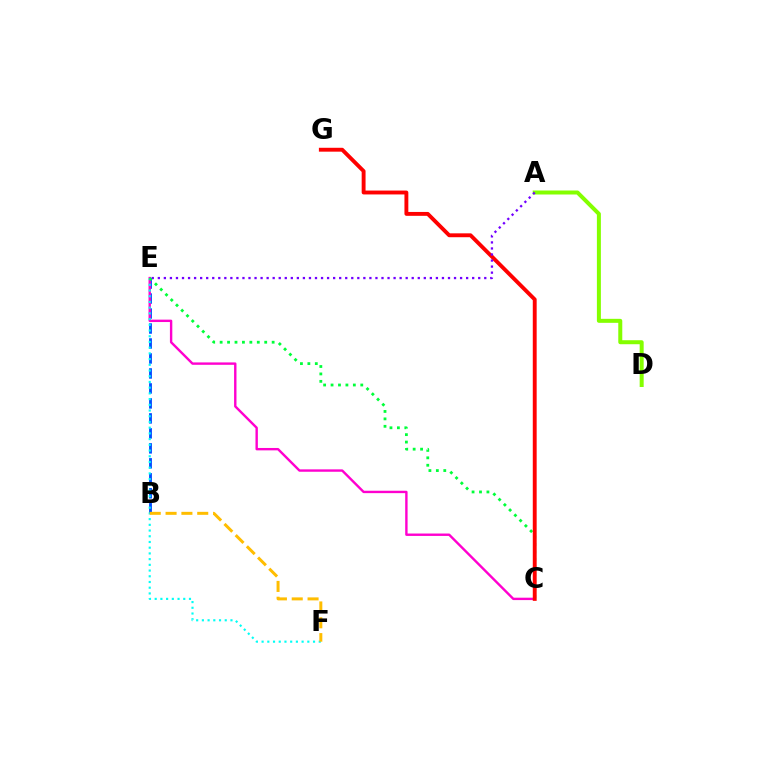{('A', 'D'): [{'color': '#84ff00', 'line_style': 'solid', 'thickness': 2.88}], ('B', 'E'): [{'color': '#004bff', 'line_style': 'dashed', 'thickness': 2.04}], ('C', 'E'): [{'color': '#ff00cf', 'line_style': 'solid', 'thickness': 1.73}, {'color': '#00ff39', 'line_style': 'dotted', 'thickness': 2.02}], ('E', 'F'): [{'color': '#00fff6', 'line_style': 'dotted', 'thickness': 1.55}], ('C', 'G'): [{'color': '#ff0000', 'line_style': 'solid', 'thickness': 2.8}], ('B', 'F'): [{'color': '#ffbd00', 'line_style': 'dashed', 'thickness': 2.15}], ('A', 'E'): [{'color': '#7200ff', 'line_style': 'dotted', 'thickness': 1.64}]}